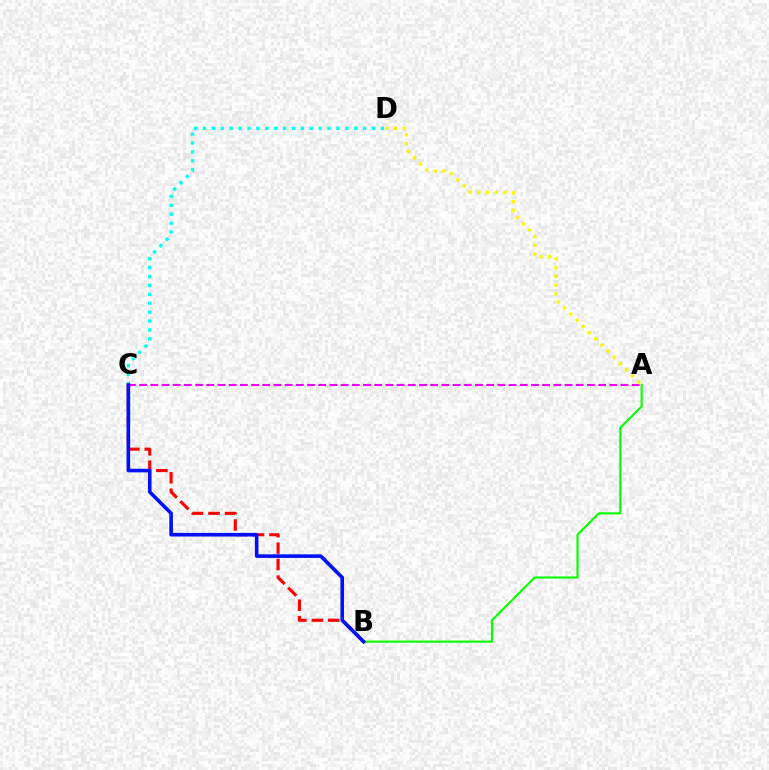{('A', 'B'): [{'color': '#08ff00', 'line_style': 'solid', 'thickness': 1.55}], ('A', 'C'): [{'color': '#ee00ff', 'line_style': 'dashed', 'thickness': 1.52}], ('B', 'C'): [{'color': '#ff0000', 'line_style': 'dashed', 'thickness': 2.24}, {'color': '#0010ff', 'line_style': 'solid', 'thickness': 2.6}], ('C', 'D'): [{'color': '#00fff6', 'line_style': 'dotted', 'thickness': 2.42}], ('A', 'D'): [{'color': '#fcf500', 'line_style': 'dotted', 'thickness': 2.38}]}